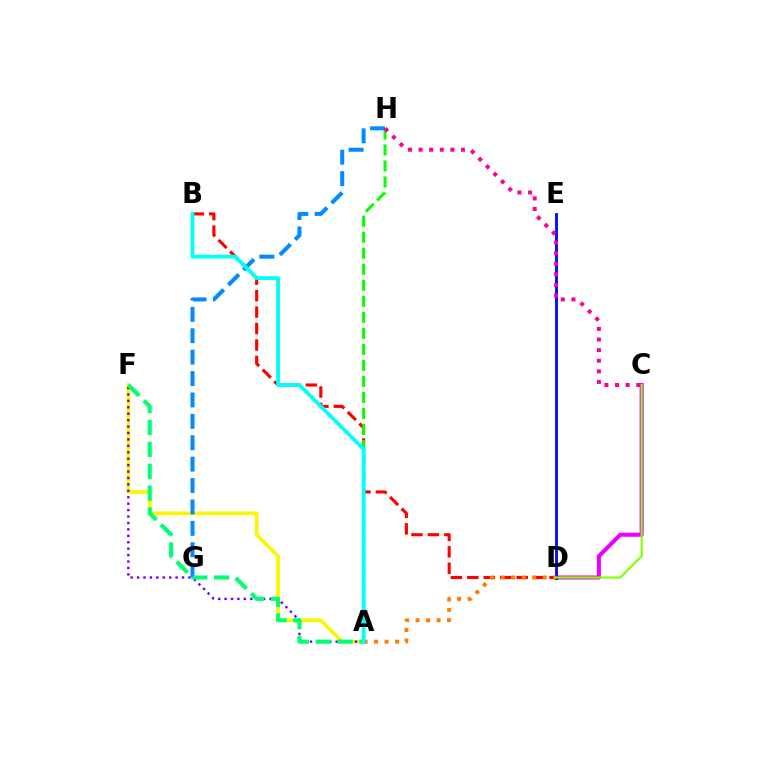{('A', 'F'): [{'color': '#fcf500', 'line_style': 'solid', 'thickness': 2.64}, {'color': '#7200ff', 'line_style': 'dotted', 'thickness': 1.75}, {'color': '#00ff74', 'line_style': 'dashed', 'thickness': 2.97}], ('B', 'D'): [{'color': '#ff0000', 'line_style': 'dashed', 'thickness': 2.23}], ('C', 'D'): [{'color': '#ee00ff', 'line_style': 'solid', 'thickness': 2.93}, {'color': '#84ff00', 'line_style': 'solid', 'thickness': 1.54}], ('D', 'E'): [{'color': '#0010ff', 'line_style': 'solid', 'thickness': 2.09}], ('A', 'D'): [{'color': '#ff7c00', 'line_style': 'dotted', 'thickness': 2.85}], ('A', 'H'): [{'color': '#08ff00', 'line_style': 'dashed', 'thickness': 2.18}], ('G', 'H'): [{'color': '#008cff', 'line_style': 'dashed', 'thickness': 2.91}], ('A', 'B'): [{'color': '#00fff6', 'line_style': 'solid', 'thickness': 2.73}], ('C', 'H'): [{'color': '#ff0094', 'line_style': 'dotted', 'thickness': 2.88}]}